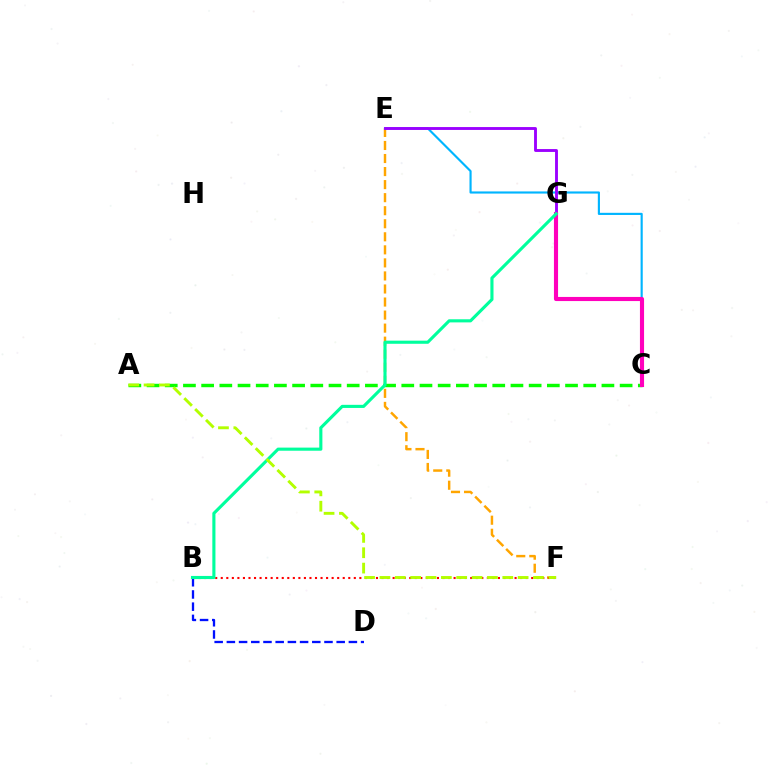{('E', 'F'): [{'color': '#ffa500', 'line_style': 'dashed', 'thickness': 1.77}], ('C', 'E'): [{'color': '#00b5ff', 'line_style': 'solid', 'thickness': 1.54}], ('A', 'C'): [{'color': '#08ff00', 'line_style': 'dashed', 'thickness': 2.47}], ('B', 'F'): [{'color': '#ff0000', 'line_style': 'dotted', 'thickness': 1.51}], ('E', 'G'): [{'color': '#9b00ff', 'line_style': 'solid', 'thickness': 2.07}], ('B', 'D'): [{'color': '#0010ff', 'line_style': 'dashed', 'thickness': 1.66}], ('C', 'G'): [{'color': '#ff00bd', 'line_style': 'solid', 'thickness': 2.97}], ('B', 'G'): [{'color': '#00ff9d', 'line_style': 'solid', 'thickness': 2.24}], ('A', 'F'): [{'color': '#b3ff00', 'line_style': 'dashed', 'thickness': 2.09}]}